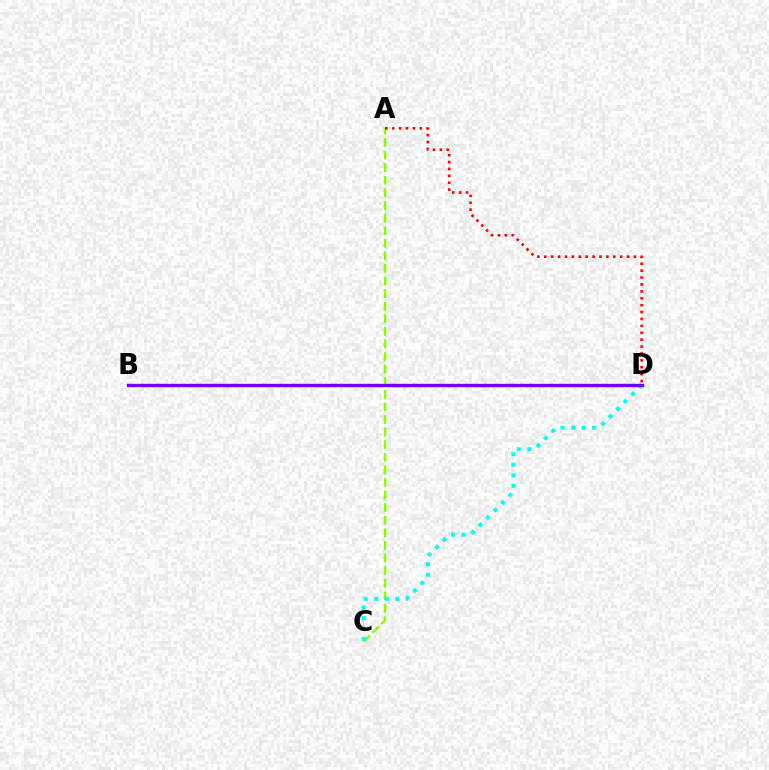{('A', 'C'): [{'color': '#84ff00', 'line_style': 'dashed', 'thickness': 1.71}], ('A', 'D'): [{'color': '#ff0000', 'line_style': 'dotted', 'thickness': 1.87}], ('C', 'D'): [{'color': '#00fff6', 'line_style': 'dotted', 'thickness': 2.86}], ('B', 'D'): [{'color': '#7200ff', 'line_style': 'solid', 'thickness': 2.42}]}